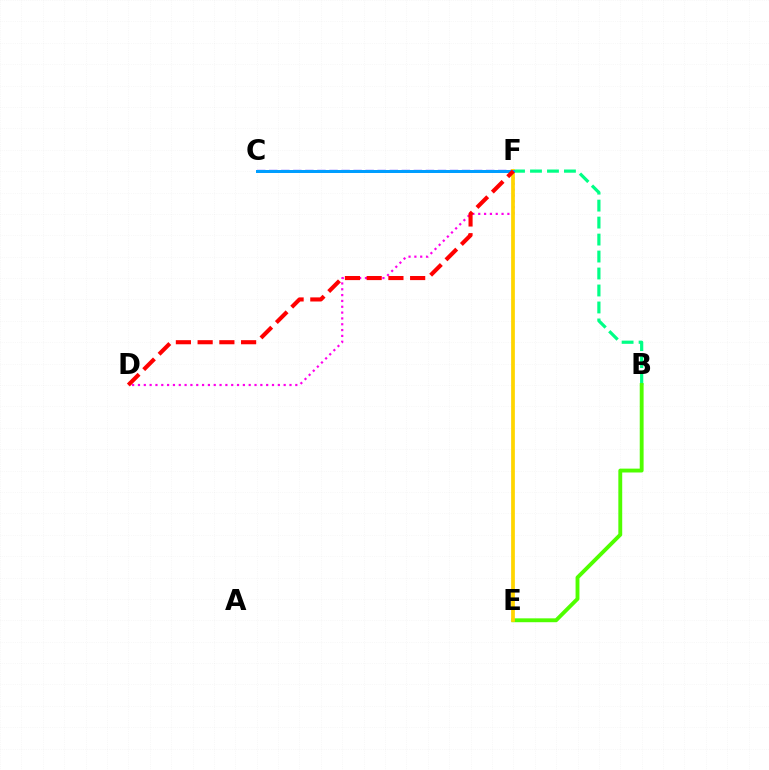{('B', 'F'): [{'color': '#00ff86', 'line_style': 'dashed', 'thickness': 2.31}], ('C', 'F'): [{'color': '#3700ff', 'line_style': 'dashed', 'thickness': 1.64}, {'color': '#009eff', 'line_style': 'solid', 'thickness': 2.16}], ('B', 'E'): [{'color': '#4fff00', 'line_style': 'solid', 'thickness': 2.78}], ('D', 'F'): [{'color': '#ff00ed', 'line_style': 'dotted', 'thickness': 1.58}, {'color': '#ff0000', 'line_style': 'dashed', 'thickness': 2.95}], ('E', 'F'): [{'color': '#ffd500', 'line_style': 'solid', 'thickness': 2.69}]}